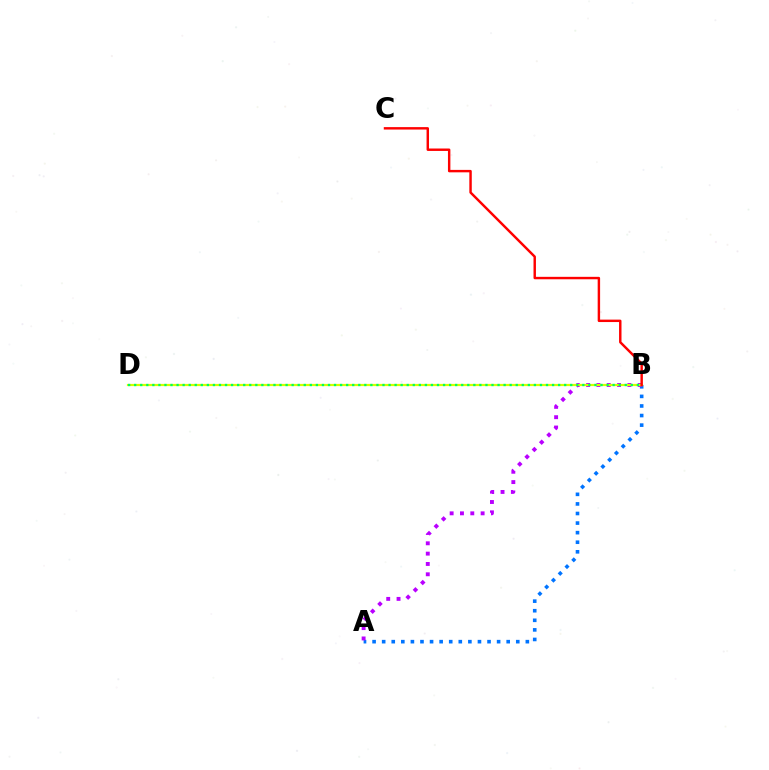{('A', 'B'): [{'color': '#0074ff', 'line_style': 'dotted', 'thickness': 2.6}, {'color': '#b900ff', 'line_style': 'dotted', 'thickness': 2.81}], ('B', 'D'): [{'color': '#d1ff00', 'line_style': 'solid', 'thickness': 1.59}, {'color': '#00ff5c', 'line_style': 'dotted', 'thickness': 1.65}], ('B', 'C'): [{'color': '#ff0000', 'line_style': 'solid', 'thickness': 1.75}]}